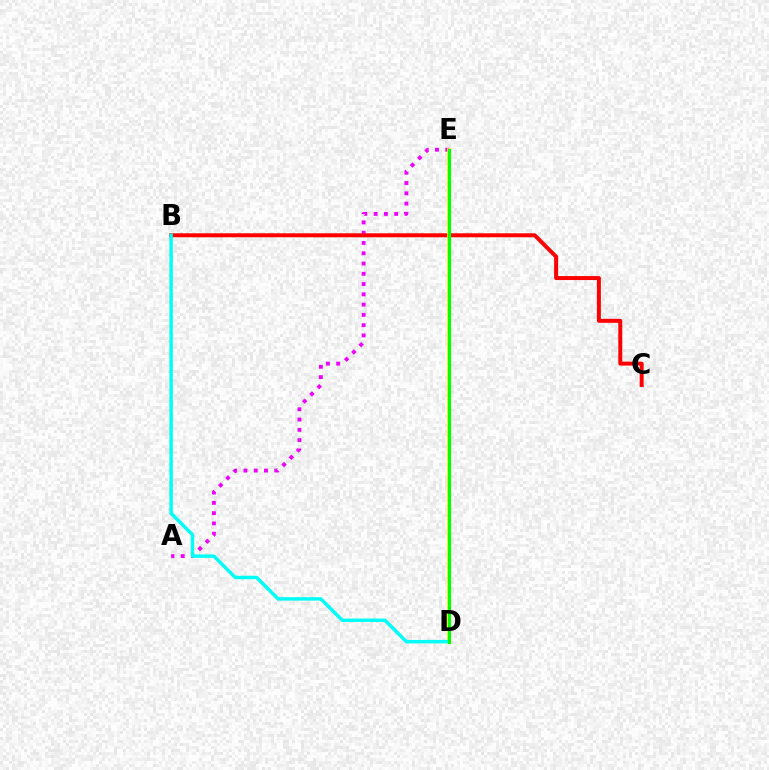{('A', 'E'): [{'color': '#ee00ff', 'line_style': 'dotted', 'thickness': 2.79}], ('B', 'C'): [{'color': '#ff0000', 'line_style': 'solid', 'thickness': 2.87}], ('D', 'E'): [{'color': '#0010ff', 'line_style': 'dotted', 'thickness': 1.99}, {'color': '#fcf500', 'line_style': 'solid', 'thickness': 2.59}, {'color': '#08ff00', 'line_style': 'solid', 'thickness': 2.32}], ('B', 'D'): [{'color': '#00fff6', 'line_style': 'solid', 'thickness': 2.49}]}